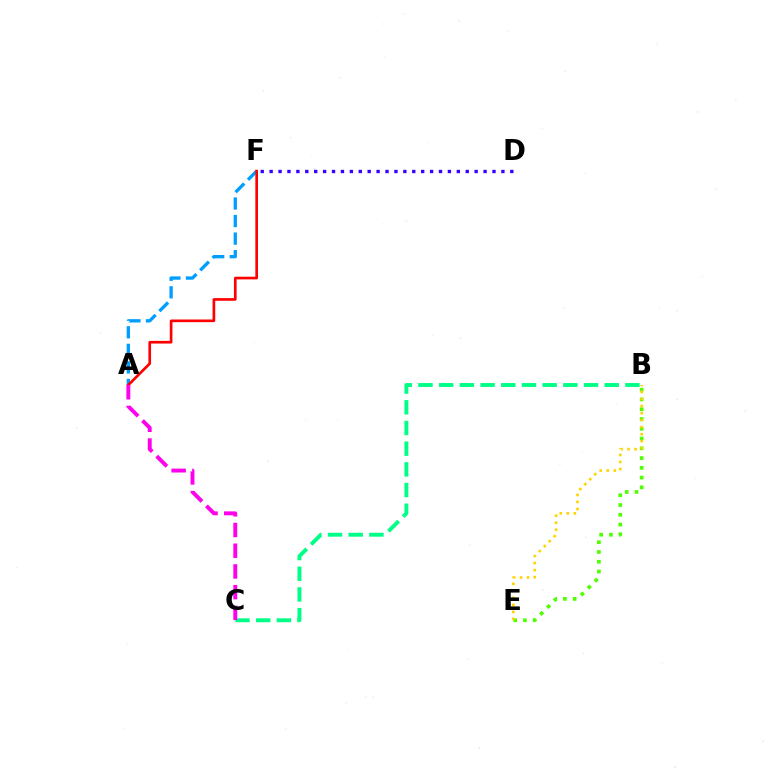{('B', 'E'): [{'color': '#4fff00', 'line_style': 'dotted', 'thickness': 2.65}, {'color': '#ffd500', 'line_style': 'dotted', 'thickness': 1.91}], ('A', 'F'): [{'color': '#009eff', 'line_style': 'dashed', 'thickness': 2.39}, {'color': '#ff0000', 'line_style': 'solid', 'thickness': 1.92}], ('D', 'F'): [{'color': '#3700ff', 'line_style': 'dotted', 'thickness': 2.42}], ('B', 'C'): [{'color': '#00ff86', 'line_style': 'dashed', 'thickness': 2.81}], ('A', 'C'): [{'color': '#ff00ed', 'line_style': 'dashed', 'thickness': 2.81}]}